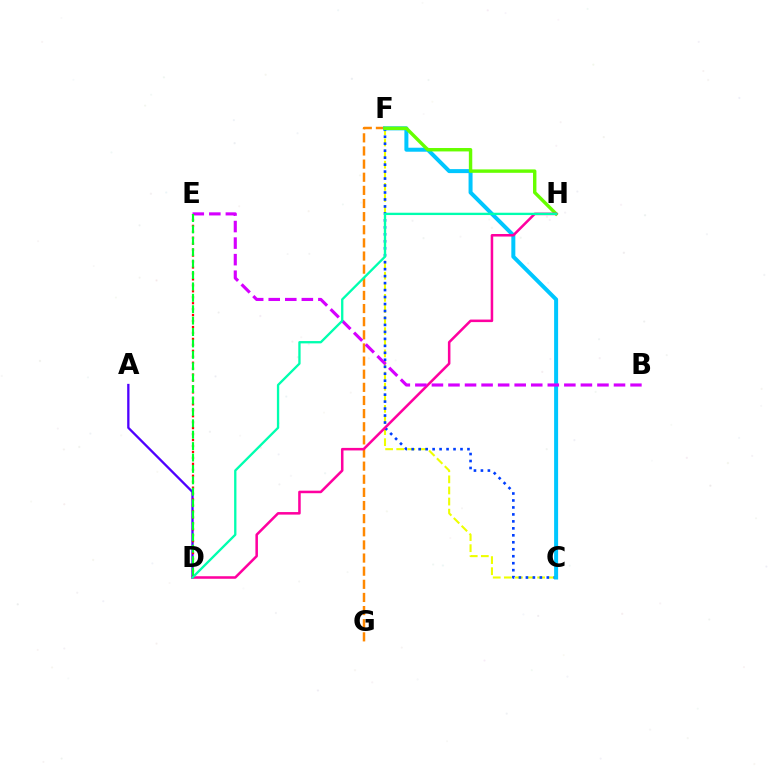{('C', 'F'): [{'color': '#eeff00', 'line_style': 'dashed', 'thickness': 1.51}, {'color': '#003fff', 'line_style': 'dotted', 'thickness': 1.89}, {'color': '#00c7ff', 'line_style': 'solid', 'thickness': 2.88}], ('A', 'D'): [{'color': '#4f00ff', 'line_style': 'solid', 'thickness': 1.66}], ('F', 'G'): [{'color': '#ff8800', 'line_style': 'dashed', 'thickness': 1.78}], ('F', 'H'): [{'color': '#66ff00', 'line_style': 'solid', 'thickness': 2.46}], ('D', 'H'): [{'color': '#ff00a0', 'line_style': 'solid', 'thickness': 1.83}, {'color': '#00ffaf', 'line_style': 'solid', 'thickness': 1.67}], ('B', 'E'): [{'color': '#d600ff', 'line_style': 'dashed', 'thickness': 2.25}], ('D', 'E'): [{'color': '#ff0000', 'line_style': 'dotted', 'thickness': 1.62}, {'color': '#00ff27', 'line_style': 'dashed', 'thickness': 1.55}]}